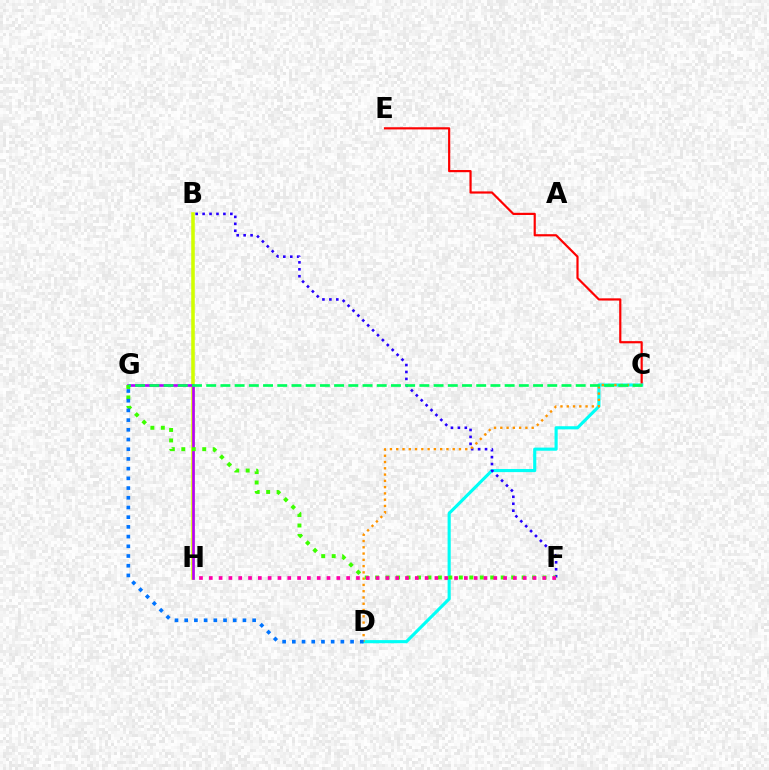{('C', 'E'): [{'color': '#ff0000', 'line_style': 'solid', 'thickness': 1.57}], ('B', 'H'): [{'color': '#d1ff00', 'line_style': 'solid', 'thickness': 2.55}], ('G', 'H'): [{'color': '#b900ff', 'line_style': 'solid', 'thickness': 1.91}], ('C', 'D'): [{'color': '#00fff6', 'line_style': 'solid', 'thickness': 2.25}, {'color': '#ff9400', 'line_style': 'dotted', 'thickness': 1.7}], ('B', 'F'): [{'color': '#2500ff', 'line_style': 'dotted', 'thickness': 1.88}], ('F', 'G'): [{'color': '#3dff00', 'line_style': 'dotted', 'thickness': 2.84}], ('D', 'G'): [{'color': '#0074ff', 'line_style': 'dotted', 'thickness': 2.64}], ('F', 'H'): [{'color': '#ff00ac', 'line_style': 'dotted', 'thickness': 2.67}], ('C', 'G'): [{'color': '#00ff5c', 'line_style': 'dashed', 'thickness': 1.93}]}